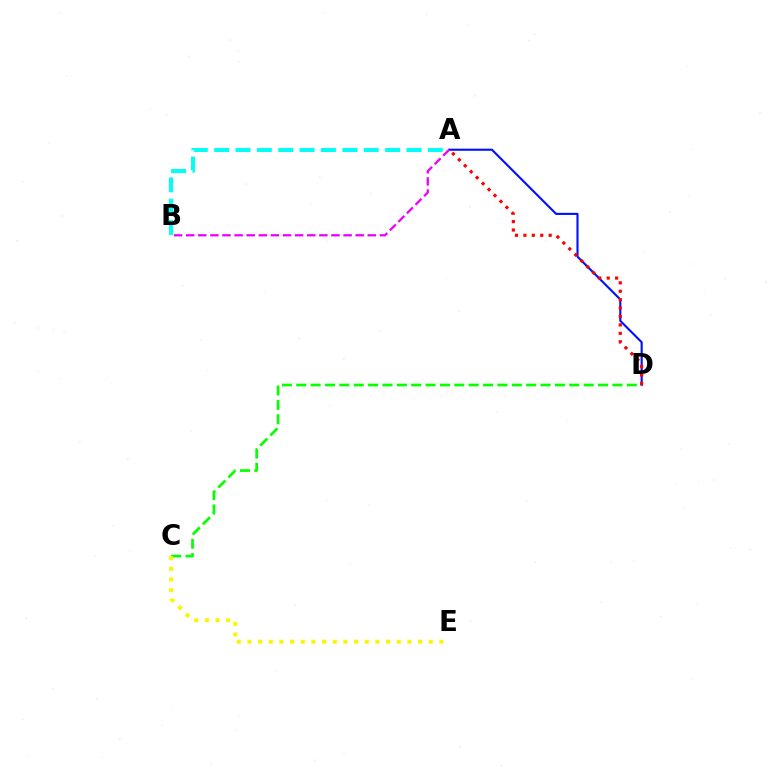{('A', 'D'): [{'color': '#0010ff', 'line_style': 'solid', 'thickness': 1.53}, {'color': '#ff0000', 'line_style': 'dotted', 'thickness': 2.29}], ('C', 'D'): [{'color': '#08ff00', 'line_style': 'dashed', 'thickness': 1.95}], ('A', 'B'): [{'color': '#00fff6', 'line_style': 'dashed', 'thickness': 2.9}, {'color': '#ee00ff', 'line_style': 'dashed', 'thickness': 1.64}], ('C', 'E'): [{'color': '#fcf500', 'line_style': 'dotted', 'thickness': 2.9}]}